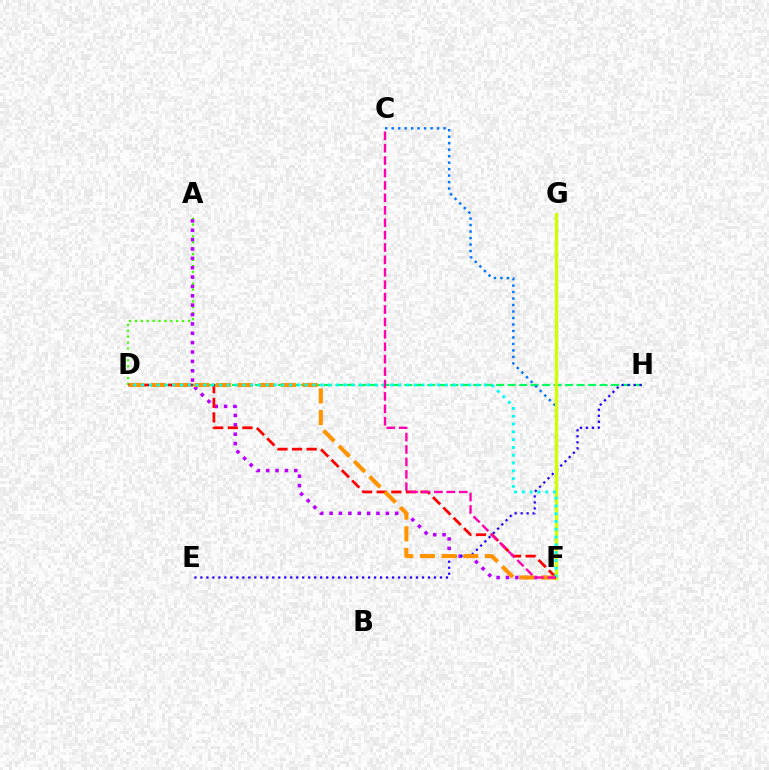{('D', 'H'): [{'color': '#00ff5c', 'line_style': 'dashed', 'thickness': 1.56}], ('A', 'D'): [{'color': '#3dff00', 'line_style': 'dotted', 'thickness': 1.6}], ('C', 'F'): [{'color': '#0074ff', 'line_style': 'dotted', 'thickness': 1.76}, {'color': '#ff00ac', 'line_style': 'dashed', 'thickness': 1.69}], ('A', 'F'): [{'color': '#b900ff', 'line_style': 'dotted', 'thickness': 2.55}], ('E', 'H'): [{'color': '#2500ff', 'line_style': 'dotted', 'thickness': 1.63}], ('D', 'F'): [{'color': '#ff0000', 'line_style': 'dashed', 'thickness': 1.99}, {'color': '#ff9400', 'line_style': 'dashed', 'thickness': 2.94}, {'color': '#00fff6', 'line_style': 'dotted', 'thickness': 2.12}], ('F', 'G'): [{'color': '#d1ff00', 'line_style': 'solid', 'thickness': 2.35}]}